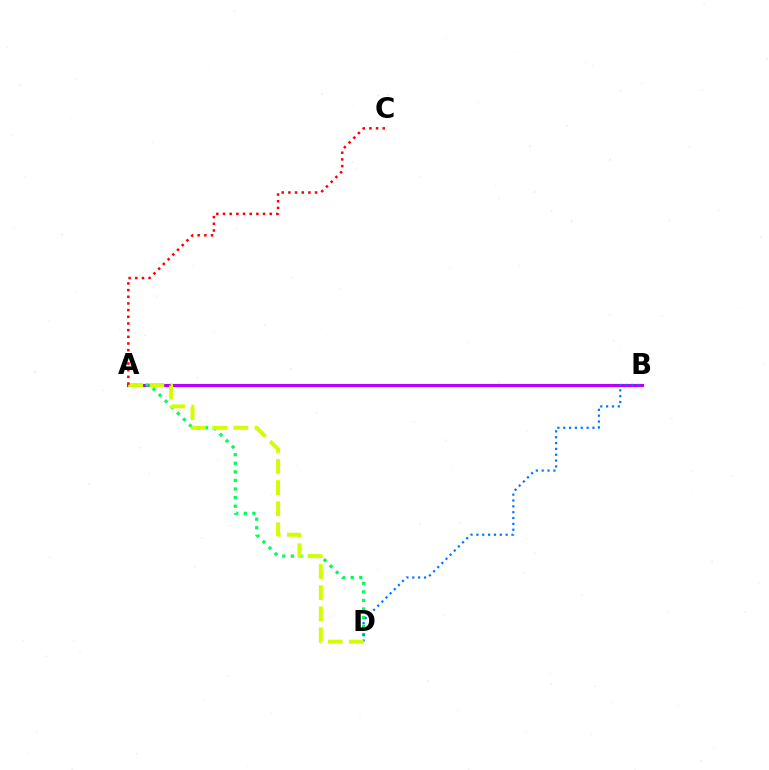{('A', 'B'): [{'color': '#b900ff', 'line_style': 'solid', 'thickness': 2.22}], ('A', 'D'): [{'color': '#00ff5c', 'line_style': 'dotted', 'thickness': 2.33}, {'color': '#d1ff00', 'line_style': 'dashed', 'thickness': 2.87}], ('B', 'D'): [{'color': '#0074ff', 'line_style': 'dotted', 'thickness': 1.59}], ('A', 'C'): [{'color': '#ff0000', 'line_style': 'dotted', 'thickness': 1.81}]}